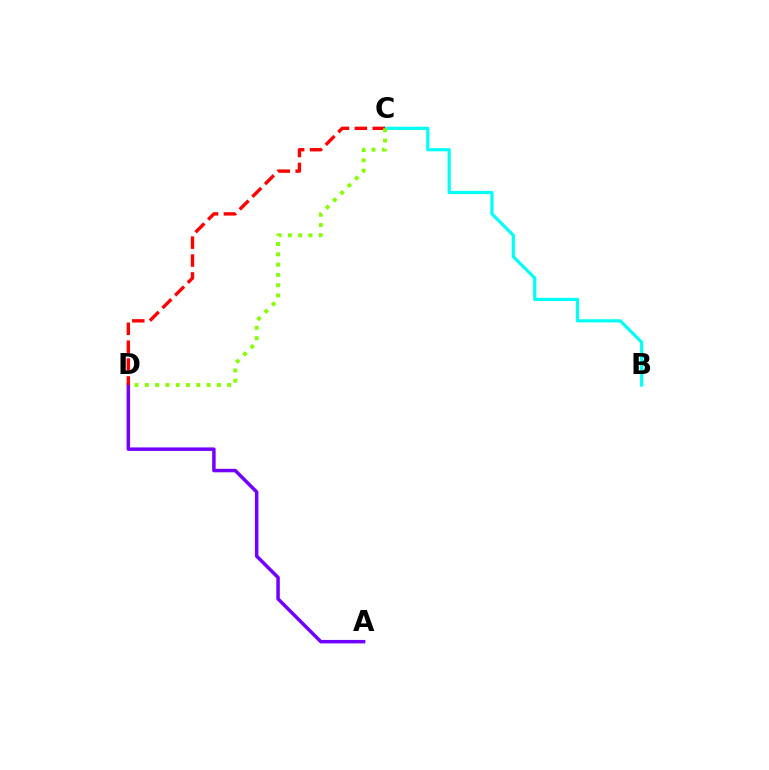{('B', 'C'): [{'color': '#00fff6', 'line_style': 'solid', 'thickness': 2.3}], ('A', 'D'): [{'color': '#7200ff', 'line_style': 'solid', 'thickness': 2.51}], ('C', 'D'): [{'color': '#ff0000', 'line_style': 'dashed', 'thickness': 2.43}, {'color': '#84ff00', 'line_style': 'dotted', 'thickness': 2.8}]}